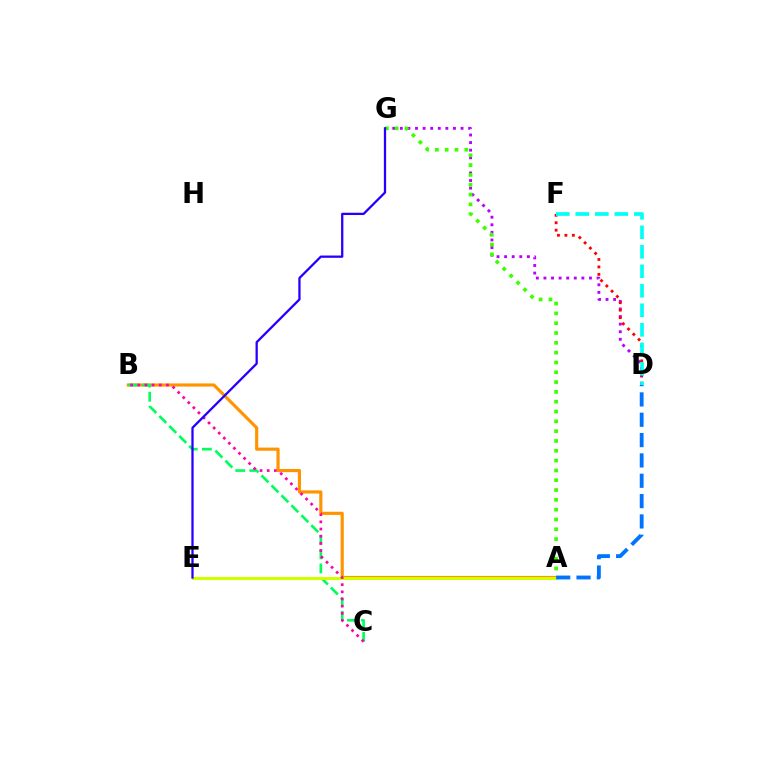{('D', 'G'): [{'color': '#b900ff', 'line_style': 'dotted', 'thickness': 2.06}], ('A', 'G'): [{'color': '#3dff00', 'line_style': 'dotted', 'thickness': 2.67}], ('D', 'F'): [{'color': '#ff0000', 'line_style': 'dotted', 'thickness': 2.02}, {'color': '#00fff6', 'line_style': 'dashed', 'thickness': 2.65}], ('A', 'B'): [{'color': '#ff9400', 'line_style': 'solid', 'thickness': 2.27}], ('B', 'C'): [{'color': '#00ff5c', 'line_style': 'dashed', 'thickness': 1.91}, {'color': '#ff00ac', 'line_style': 'dotted', 'thickness': 1.95}], ('A', 'E'): [{'color': '#d1ff00', 'line_style': 'solid', 'thickness': 2.2}], ('E', 'G'): [{'color': '#2500ff', 'line_style': 'solid', 'thickness': 1.64}], ('A', 'D'): [{'color': '#0074ff', 'line_style': 'dashed', 'thickness': 2.76}]}